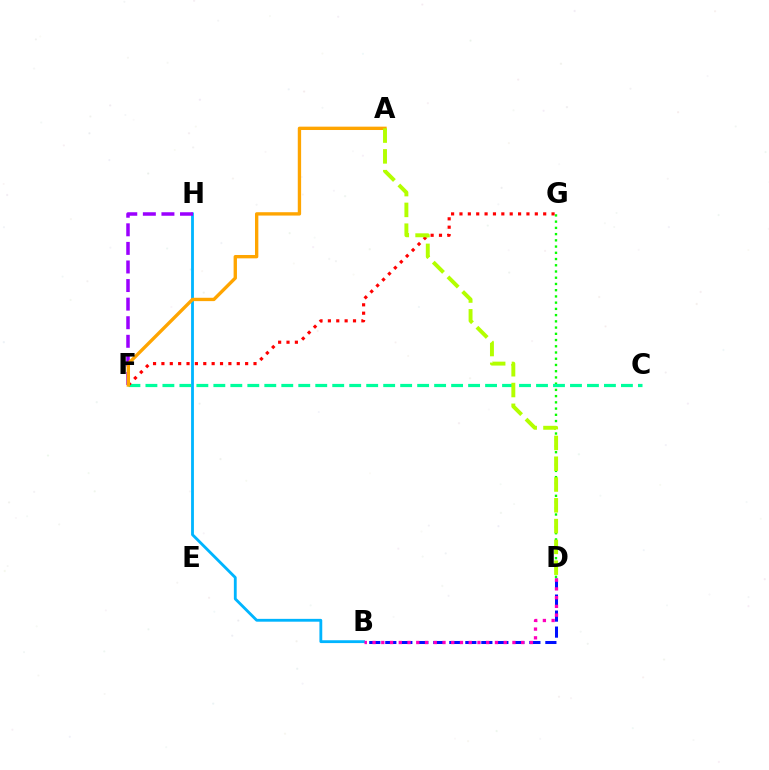{('D', 'G'): [{'color': '#08ff00', 'line_style': 'dotted', 'thickness': 1.69}], ('C', 'F'): [{'color': '#00ff9d', 'line_style': 'dashed', 'thickness': 2.31}], ('B', 'H'): [{'color': '#00b5ff', 'line_style': 'solid', 'thickness': 2.04}], ('F', 'G'): [{'color': '#ff0000', 'line_style': 'dotted', 'thickness': 2.27}], ('F', 'H'): [{'color': '#9b00ff', 'line_style': 'dashed', 'thickness': 2.52}], ('B', 'D'): [{'color': '#0010ff', 'line_style': 'dashed', 'thickness': 2.17}, {'color': '#ff00bd', 'line_style': 'dotted', 'thickness': 2.38}], ('A', 'F'): [{'color': '#ffa500', 'line_style': 'solid', 'thickness': 2.41}], ('A', 'D'): [{'color': '#b3ff00', 'line_style': 'dashed', 'thickness': 2.82}]}